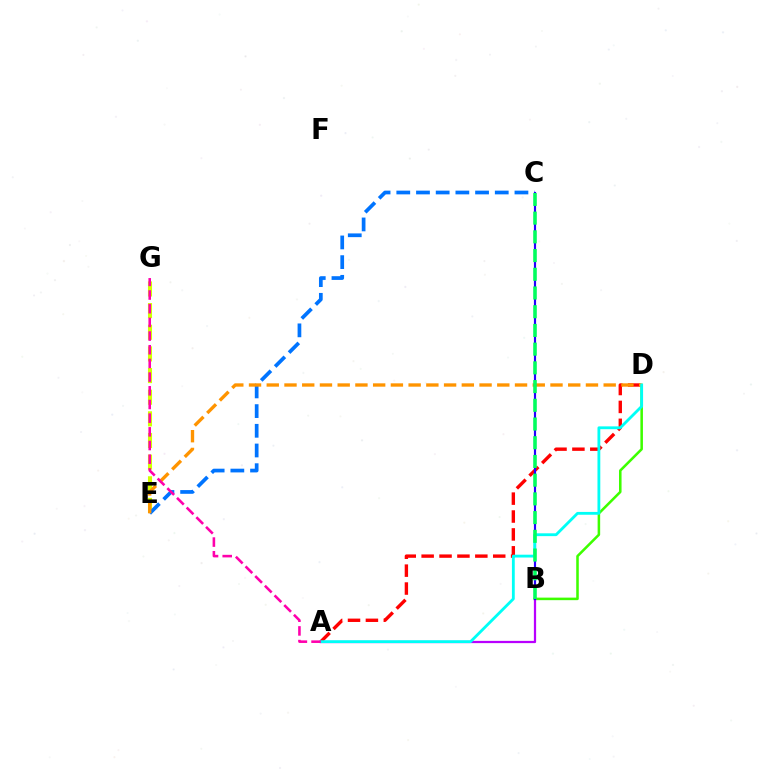{('B', 'D'): [{'color': '#3dff00', 'line_style': 'solid', 'thickness': 1.83}], ('A', 'D'): [{'color': '#ff0000', 'line_style': 'dashed', 'thickness': 2.43}, {'color': '#00fff6', 'line_style': 'solid', 'thickness': 2.03}], ('E', 'G'): [{'color': '#d1ff00', 'line_style': 'dashed', 'thickness': 2.94}], ('C', 'E'): [{'color': '#0074ff', 'line_style': 'dashed', 'thickness': 2.68}], ('A', 'B'): [{'color': '#b900ff', 'line_style': 'solid', 'thickness': 1.62}], ('D', 'E'): [{'color': '#ff9400', 'line_style': 'dashed', 'thickness': 2.41}], ('B', 'C'): [{'color': '#2500ff', 'line_style': 'solid', 'thickness': 1.56}, {'color': '#00ff5c', 'line_style': 'dashed', 'thickness': 2.54}], ('A', 'G'): [{'color': '#ff00ac', 'line_style': 'dashed', 'thickness': 1.86}]}